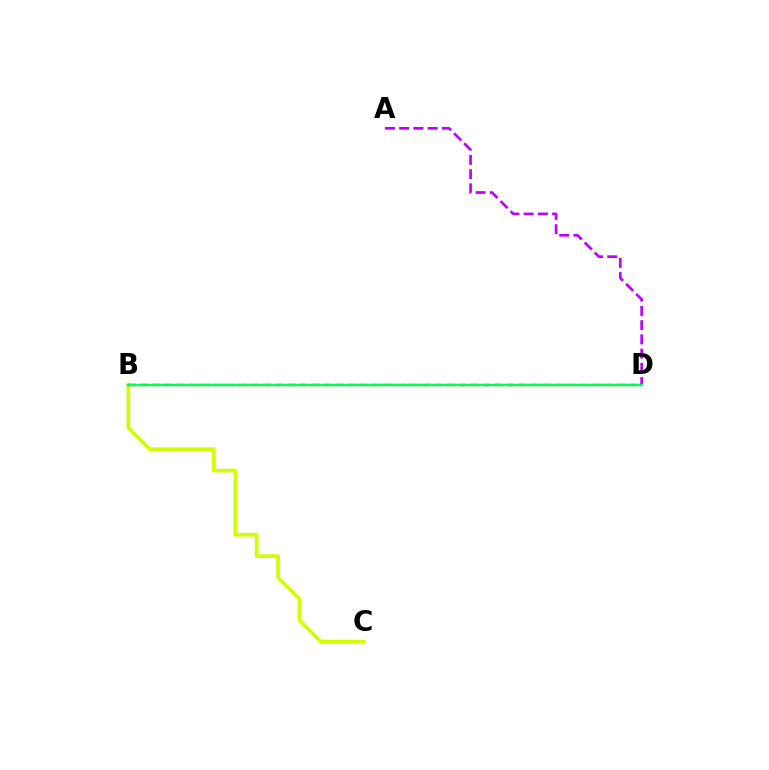{('B', 'C'): [{'color': '#d1ff00', 'line_style': 'solid', 'thickness': 2.68}], ('B', 'D'): [{'color': '#0074ff', 'line_style': 'dashed', 'thickness': 1.55}, {'color': '#ff0000', 'line_style': 'dashed', 'thickness': 1.66}, {'color': '#00ff5c', 'line_style': 'solid', 'thickness': 1.67}], ('A', 'D'): [{'color': '#b900ff', 'line_style': 'dashed', 'thickness': 1.93}]}